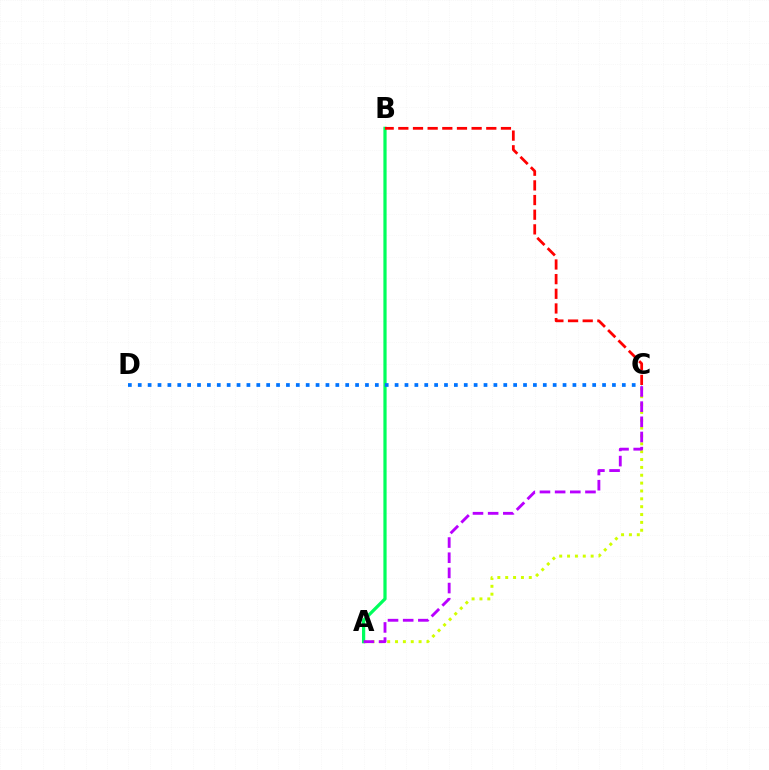{('A', 'C'): [{'color': '#d1ff00', 'line_style': 'dotted', 'thickness': 2.13}, {'color': '#b900ff', 'line_style': 'dashed', 'thickness': 2.06}], ('A', 'B'): [{'color': '#00ff5c', 'line_style': 'solid', 'thickness': 2.32}], ('C', 'D'): [{'color': '#0074ff', 'line_style': 'dotted', 'thickness': 2.68}], ('B', 'C'): [{'color': '#ff0000', 'line_style': 'dashed', 'thickness': 1.99}]}